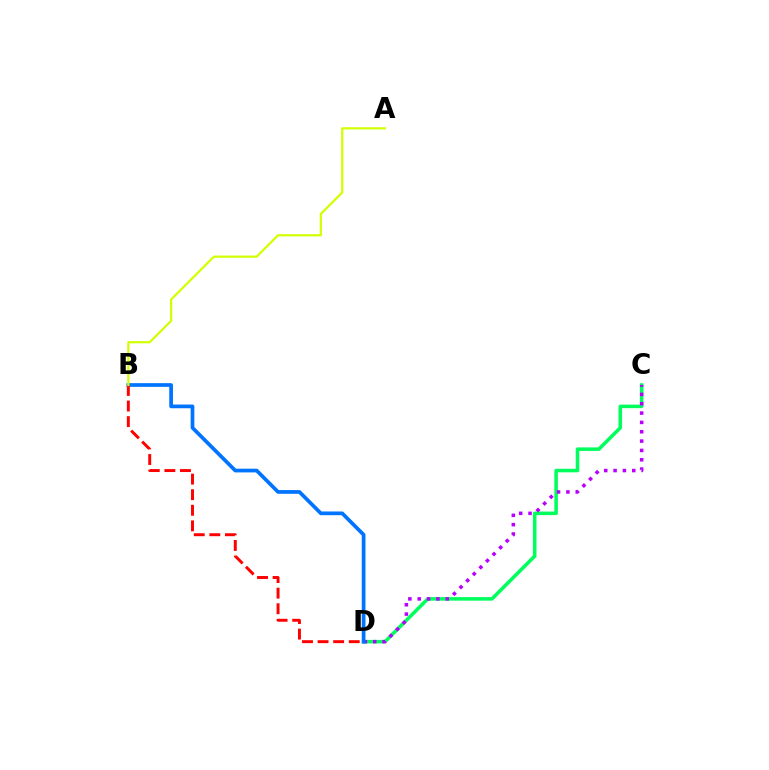{('C', 'D'): [{'color': '#00ff5c', 'line_style': 'solid', 'thickness': 2.55}, {'color': '#b900ff', 'line_style': 'dotted', 'thickness': 2.54}], ('B', 'D'): [{'color': '#0074ff', 'line_style': 'solid', 'thickness': 2.67}, {'color': '#ff0000', 'line_style': 'dashed', 'thickness': 2.12}], ('A', 'B'): [{'color': '#d1ff00', 'line_style': 'solid', 'thickness': 1.58}]}